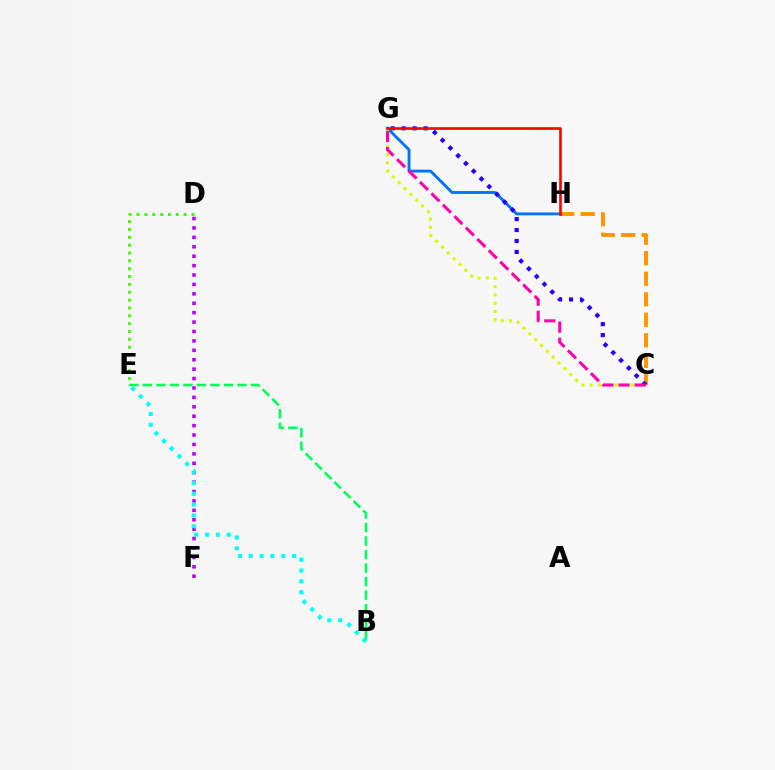{('G', 'H'): [{'color': '#0074ff', 'line_style': 'solid', 'thickness': 2.06}, {'color': '#ff0000', 'line_style': 'solid', 'thickness': 1.89}], ('C', 'G'): [{'color': '#d1ff00', 'line_style': 'dotted', 'thickness': 2.24}, {'color': '#2500ff', 'line_style': 'dotted', 'thickness': 2.98}, {'color': '#ff00ac', 'line_style': 'dashed', 'thickness': 2.2}], ('D', 'E'): [{'color': '#3dff00', 'line_style': 'dotted', 'thickness': 2.13}], ('C', 'H'): [{'color': '#ff9400', 'line_style': 'dashed', 'thickness': 2.79}], ('B', 'E'): [{'color': '#00ff5c', 'line_style': 'dashed', 'thickness': 1.84}, {'color': '#00fff6', 'line_style': 'dotted', 'thickness': 2.95}], ('D', 'F'): [{'color': '#b900ff', 'line_style': 'dotted', 'thickness': 2.56}]}